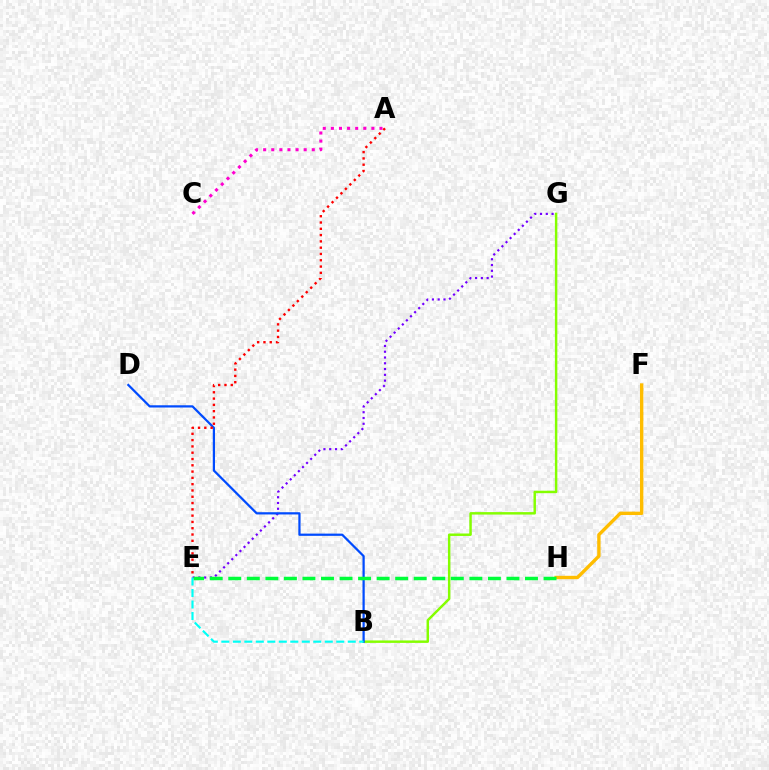{('E', 'G'): [{'color': '#7200ff', 'line_style': 'dotted', 'thickness': 1.57}], ('A', 'C'): [{'color': '#ff00cf', 'line_style': 'dotted', 'thickness': 2.2}], ('B', 'G'): [{'color': '#84ff00', 'line_style': 'solid', 'thickness': 1.77}], ('F', 'H'): [{'color': '#ffbd00', 'line_style': 'solid', 'thickness': 2.43}], ('B', 'D'): [{'color': '#004bff', 'line_style': 'solid', 'thickness': 1.61}], ('A', 'E'): [{'color': '#ff0000', 'line_style': 'dotted', 'thickness': 1.71}], ('E', 'H'): [{'color': '#00ff39', 'line_style': 'dashed', 'thickness': 2.52}], ('B', 'E'): [{'color': '#00fff6', 'line_style': 'dashed', 'thickness': 1.56}]}